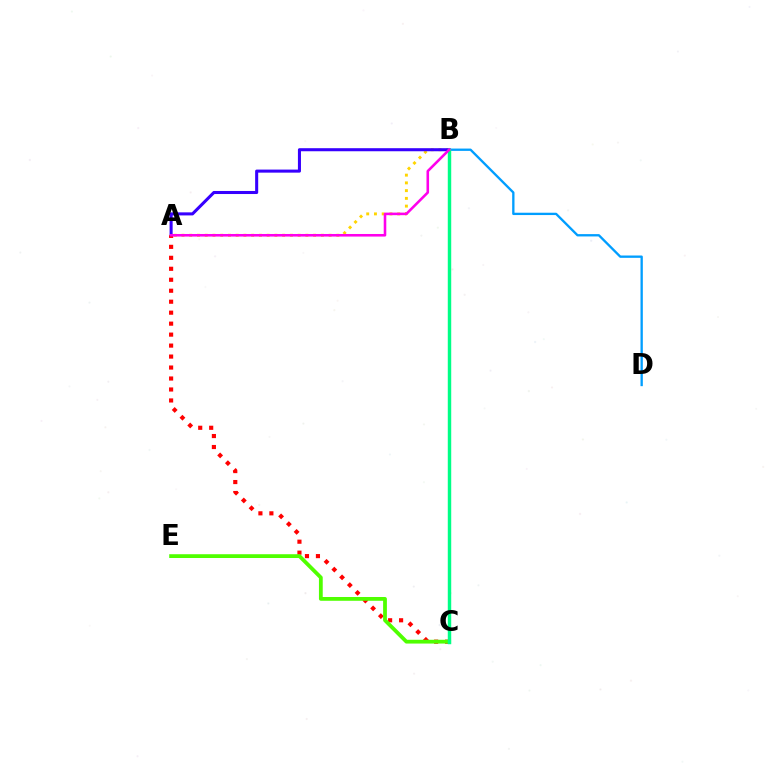{('A', 'B'): [{'color': '#ffd500', 'line_style': 'dotted', 'thickness': 2.1}, {'color': '#3700ff', 'line_style': 'solid', 'thickness': 2.2}, {'color': '#ff00ed', 'line_style': 'solid', 'thickness': 1.86}], ('A', 'C'): [{'color': '#ff0000', 'line_style': 'dotted', 'thickness': 2.98}], ('B', 'D'): [{'color': '#009eff', 'line_style': 'solid', 'thickness': 1.68}], ('C', 'E'): [{'color': '#4fff00', 'line_style': 'solid', 'thickness': 2.72}], ('B', 'C'): [{'color': '#00ff86', 'line_style': 'solid', 'thickness': 2.48}]}